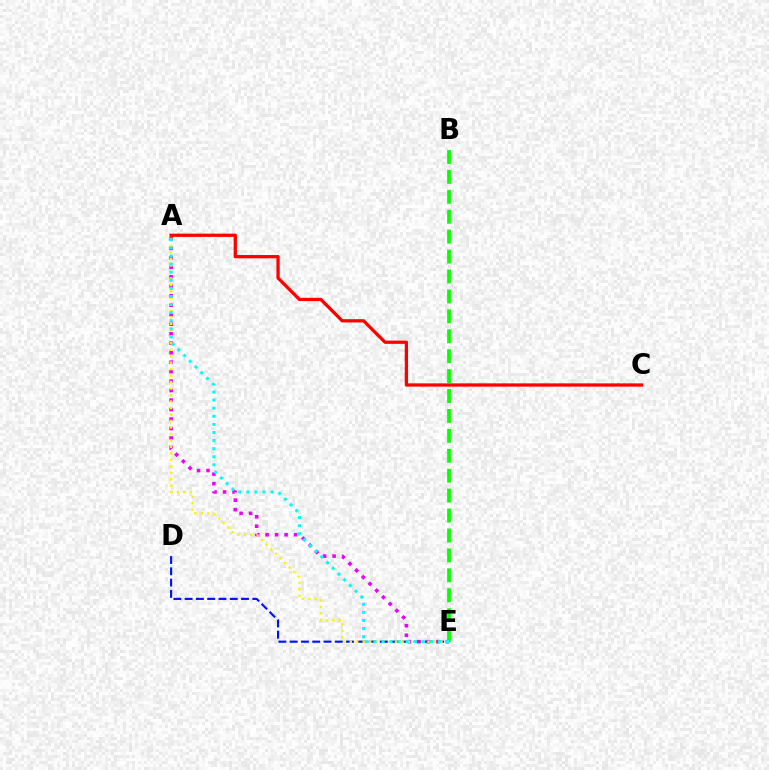{('D', 'E'): [{'color': '#0010ff', 'line_style': 'dashed', 'thickness': 1.53}], ('A', 'E'): [{'color': '#ee00ff', 'line_style': 'dotted', 'thickness': 2.58}, {'color': '#fcf500', 'line_style': 'dotted', 'thickness': 1.76}, {'color': '#00fff6', 'line_style': 'dotted', 'thickness': 2.2}], ('B', 'E'): [{'color': '#08ff00', 'line_style': 'dashed', 'thickness': 2.71}], ('A', 'C'): [{'color': '#ff0000', 'line_style': 'solid', 'thickness': 2.35}]}